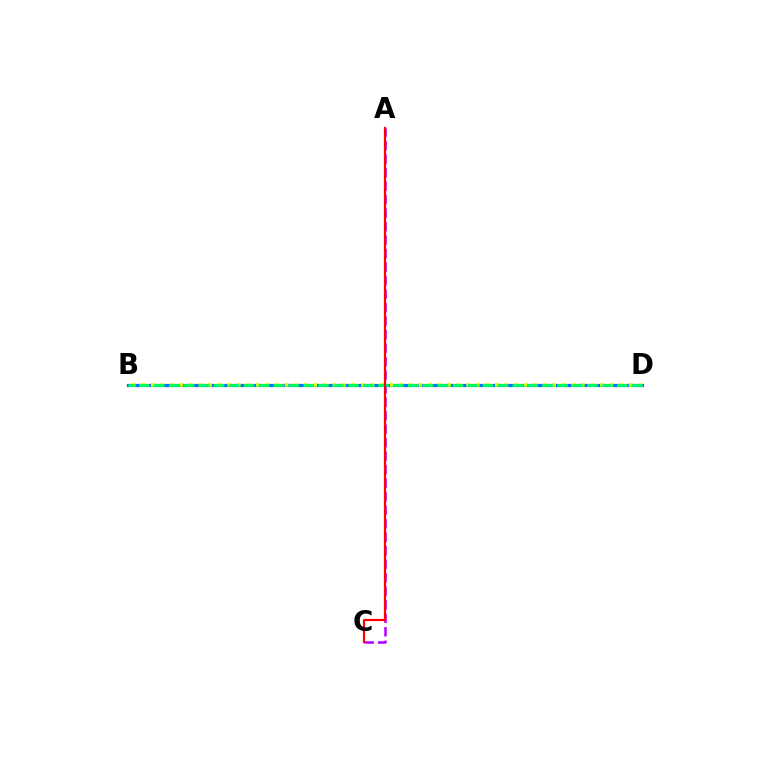{('B', 'D'): [{'color': '#0074ff', 'line_style': 'solid', 'thickness': 2.31}, {'color': '#d1ff00', 'line_style': 'dotted', 'thickness': 2.6}, {'color': '#00ff5c', 'line_style': 'dashed', 'thickness': 2.03}], ('A', 'C'): [{'color': '#b900ff', 'line_style': 'dashed', 'thickness': 1.83}, {'color': '#ff0000', 'line_style': 'solid', 'thickness': 1.59}]}